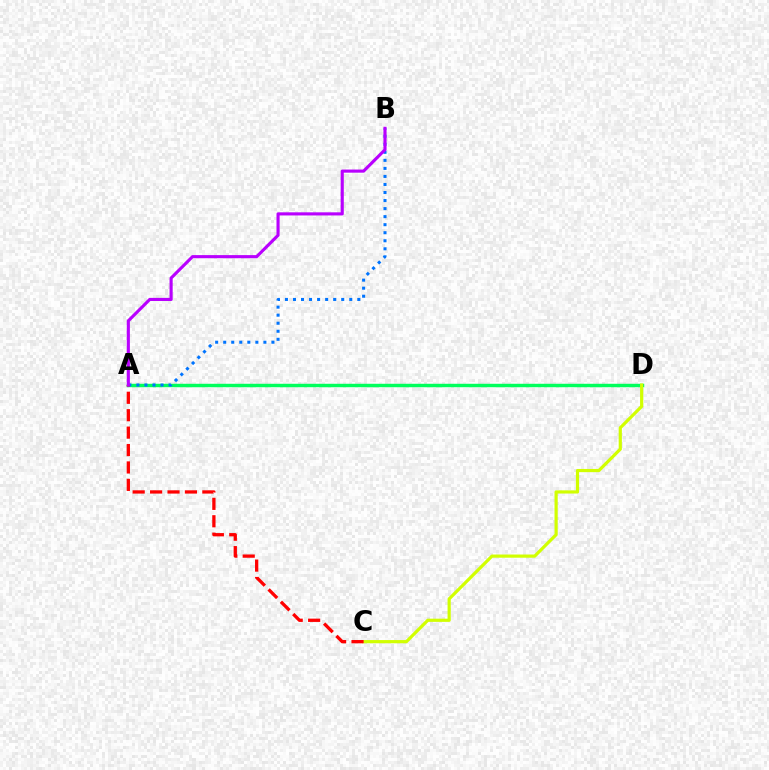{('A', 'D'): [{'color': '#00ff5c', 'line_style': 'solid', 'thickness': 2.48}], ('A', 'B'): [{'color': '#0074ff', 'line_style': 'dotted', 'thickness': 2.18}, {'color': '#b900ff', 'line_style': 'solid', 'thickness': 2.25}], ('C', 'D'): [{'color': '#d1ff00', 'line_style': 'solid', 'thickness': 2.3}], ('A', 'C'): [{'color': '#ff0000', 'line_style': 'dashed', 'thickness': 2.37}]}